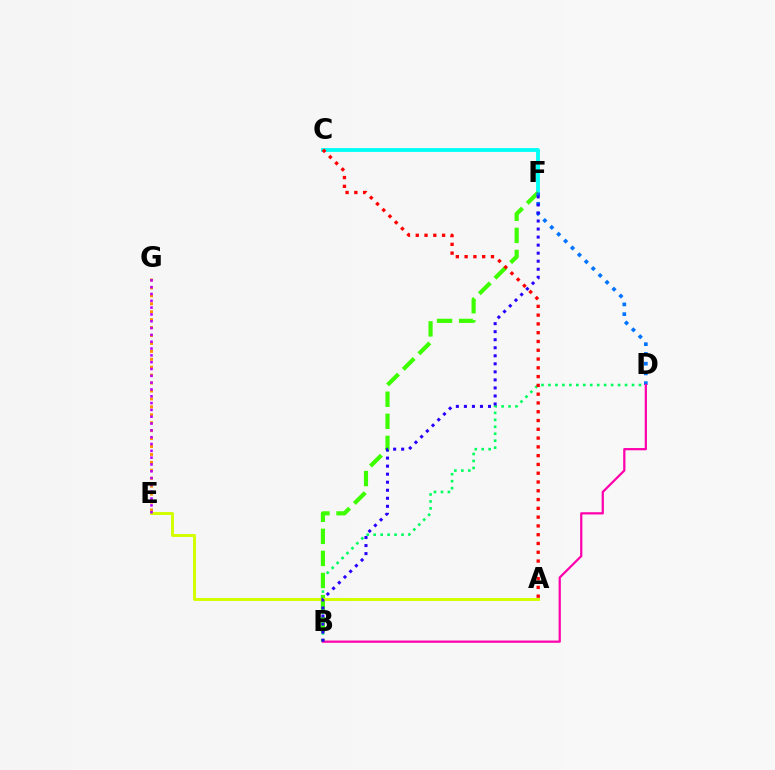{('C', 'F'): [{'color': '#00fff6', 'line_style': 'solid', 'thickness': 2.76}], ('B', 'D'): [{'color': '#00ff5c', 'line_style': 'dotted', 'thickness': 1.89}, {'color': '#ff00ac', 'line_style': 'solid', 'thickness': 1.61}], ('B', 'F'): [{'color': '#3dff00', 'line_style': 'dashed', 'thickness': 3.0}, {'color': '#2500ff', 'line_style': 'dotted', 'thickness': 2.18}], ('D', 'F'): [{'color': '#0074ff', 'line_style': 'dotted', 'thickness': 2.65}], ('A', 'E'): [{'color': '#d1ff00', 'line_style': 'solid', 'thickness': 2.12}], ('E', 'G'): [{'color': '#ff9400', 'line_style': 'dotted', 'thickness': 2.15}, {'color': '#b900ff', 'line_style': 'dotted', 'thickness': 1.85}], ('A', 'C'): [{'color': '#ff0000', 'line_style': 'dotted', 'thickness': 2.39}]}